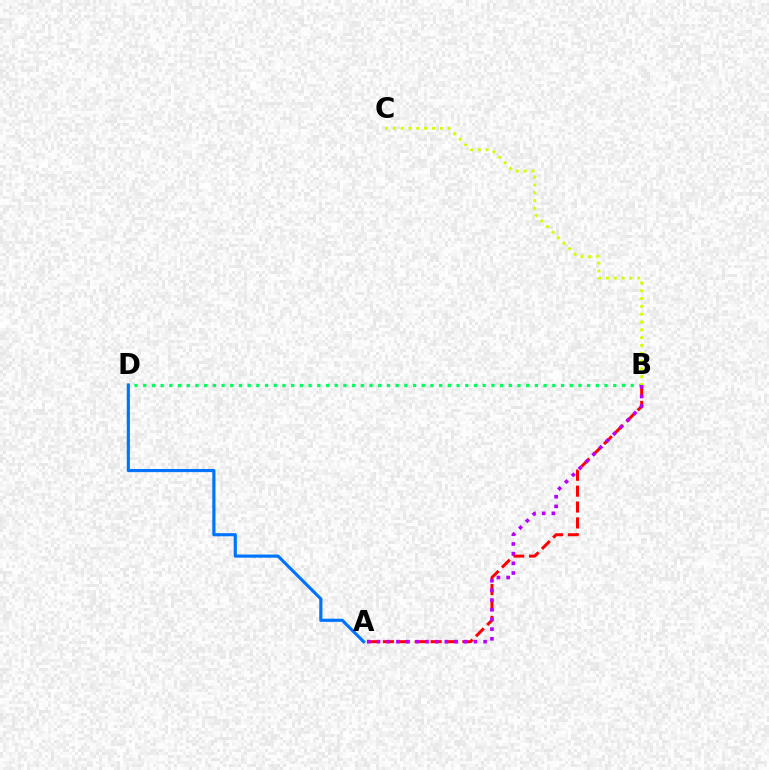{('B', 'D'): [{'color': '#00ff5c', 'line_style': 'dotted', 'thickness': 2.36}], ('A', 'B'): [{'color': '#ff0000', 'line_style': 'dashed', 'thickness': 2.16}, {'color': '#b900ff', 'line_style': 'dotted', 'thickness': 2.63}], ('B', 'C'): [{'color': '#d1ff00', 'line_style': 'dotted', 'thickness': 2.12}], ('A', 'D'): [{'color': '#0074ff', 'line_style': 'solid', 'thickness': 2.27}]}